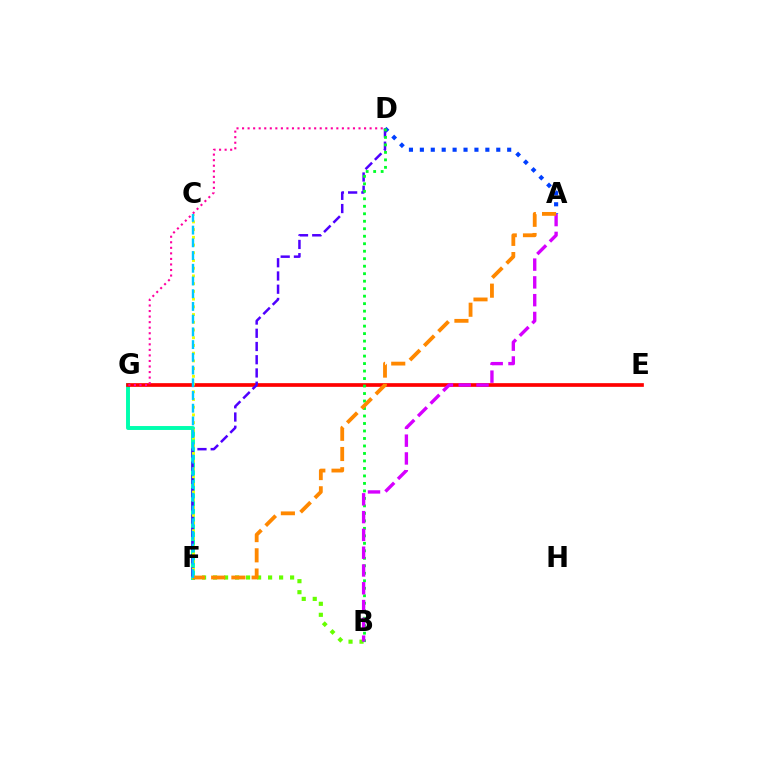{('F', 'G'): [{'color': '#00ffaf', 'line_style': 'solid', 'thickness': 2.83}], ('A', 'D'): [{'color': '#003fff', 'line_style': 'dotted', 'thickness': 2.97}], ('B', 'F'): [{'color': '#66ff00', 'line_style': 'dotted', 'thickness': 2.99}], ('E', 'G'): [{'color': '#ff0000', 'line_style': 'solid', 'thickness': 2.65}], ('D', 'F'): [{'color': '#4f00ff', 'line_style': 'dashed', 'thickness': 1.8}], ('B', 'D'): [{'color': '#00ff27', 'line_style': 'dotted', 'thickness': 2.03}], ('C', 'F'): [{'color': '#eeff00', 'line_style': 'dotted', 'thickness': 2.1}, {'color': '#00c7ff', 'line_style': 'dashed', 'thickness': 1.73}], ('A', 'B'): [{'color': '#d600ff', 'line_style': 'dashed', 'thickness': 2.42}], ('A', 'F'): [{'color': '#ff8800', 'line_style': 'dashed', 'thickness': 2.75}], ('D', 'G'): [{'color': '#ff00a0', 'line_style': 'dotted', 'thickness': 1.51}]}